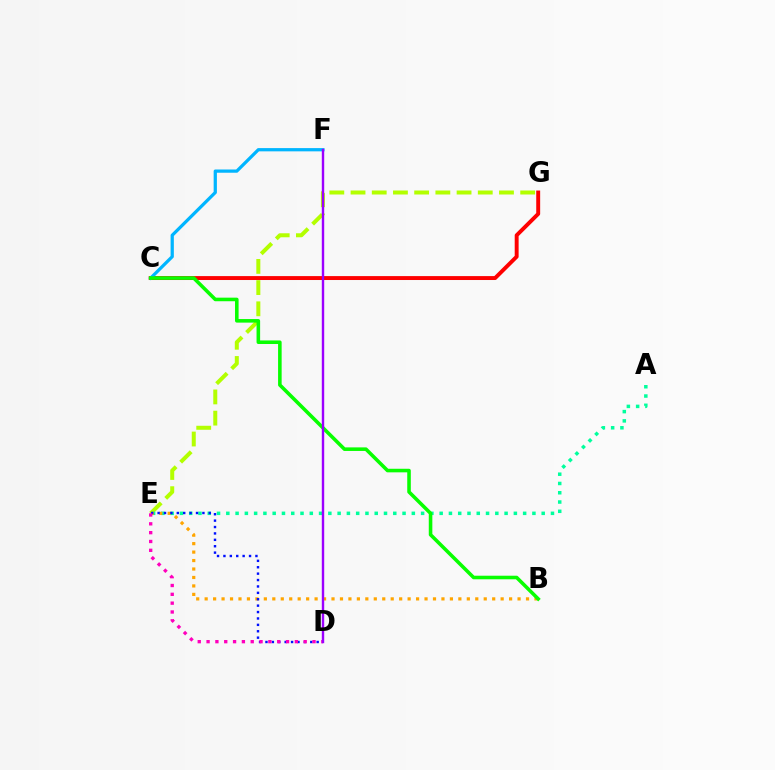{('E', 'G'): [{'color': '#b3ff00', 'line_style': 'dashed', 'thickness': 2.88}], ('A', 'E'): [{'color': '#00ff9d', 'line_style': 'dotted', 'thickness': 2.52}], ('C', 'G'): [{'color': '#ff0000', 'line_style': 'solid', 'thickness': 2.82}], ('C', 'F'): [{'color': '#00b5ff', 'line_style': 'solid', 'thickness': 2.33}], ('B', 'E'): [{'color': '#ffa500', 'line_style': 'dotted', 'thickness': 2.3}], ('D', 'E'): [{'color': '#0010ff', 'line_style': 'dotted', 'thickness': 1.74}, {'color': '#ff00bd', 'line_style': 'dotted', 'thickness': 2.4}], ('B', 'C'): [{'color': '#08ff00', 'line_style': 'solid', 'thickness': 2.57}], ('D', 'F'): [{'color': '#9b00ff', 'line_style': 'solid', 'thickness': 1.73}]}